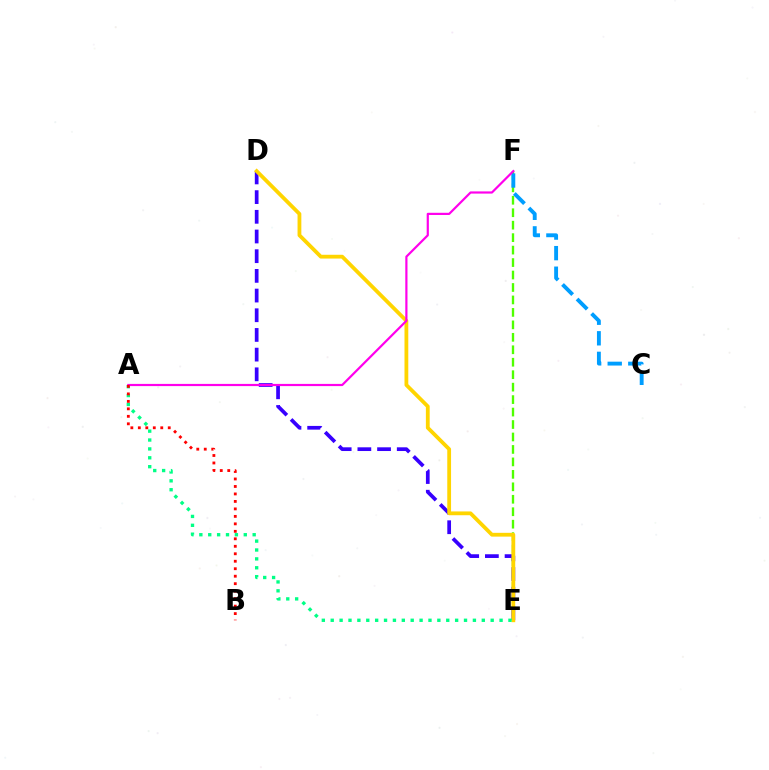{('E', 'F'): [{'color': '#4fff00', 'line_style': 'dashed', 'thickness': 1.69}], ('D', 'E'): [{'color': '#3700ff', 'line_style': 'dashed', 'thickness': 2.67}, {'color': '#ffd500', 'line_style': 'solid', 'thickness': 2.73}], ('A', 'E'): [{'color': '#00ff86', 'line_style': 'dotted', 'thickness': 2.41}], ('C', 'F'): [{'color': '#009eff', 'line_style': 'dashed', 'thickness': 2.8}], ('A', 'F'): [{'color': '#ff00ed', 'line_style': 'solid', 'thickness': 1.58}], ('A', 'B'): [{'color': '#ff0000', 'line_style': 'dotted', 'thickness': 2.03}]}